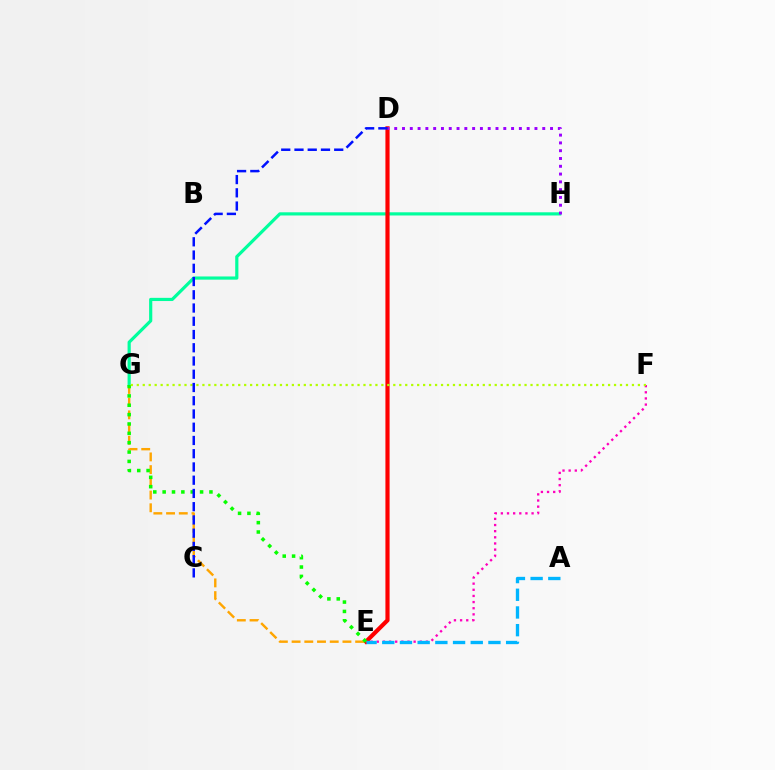{('G', 'H'): [{'color': '#00ff9d', 'line_style': 'solid', 'thickness': 2.29}], ('D', 'E'): [{'color': '#ff0000', 'line_style': 'solid', 'thickness': 3.0}], ('E', 'F'): [{'color': '#ff00bd', 'line_style': 'dotted', 'thickness': 1.67}], ('D', 'H'): [{'color': '#9b00ff', 'line_style': 'dotted', 'thickness': 2.12}], ('E', 'G'): [{'color': '#ffa500', 'line_style': 'dashed', 'thickness': 1.73}, {'color': '#08ff00', 'line_style': 'dotted', 'thickness': 2.54}], ('A', 'E'): [{'color': '#00b5ff', 'line_style': 'dashed', 'thickness': 2.4}], ('F', 'G'): [{'color': '#b3ff00', 'line_style': 'dotted', 'thickness': 1.62}], ('C', 'D'): [{'color': '#0010ff', 'line_style': 'dashed', 'thickness': 1.8}]}